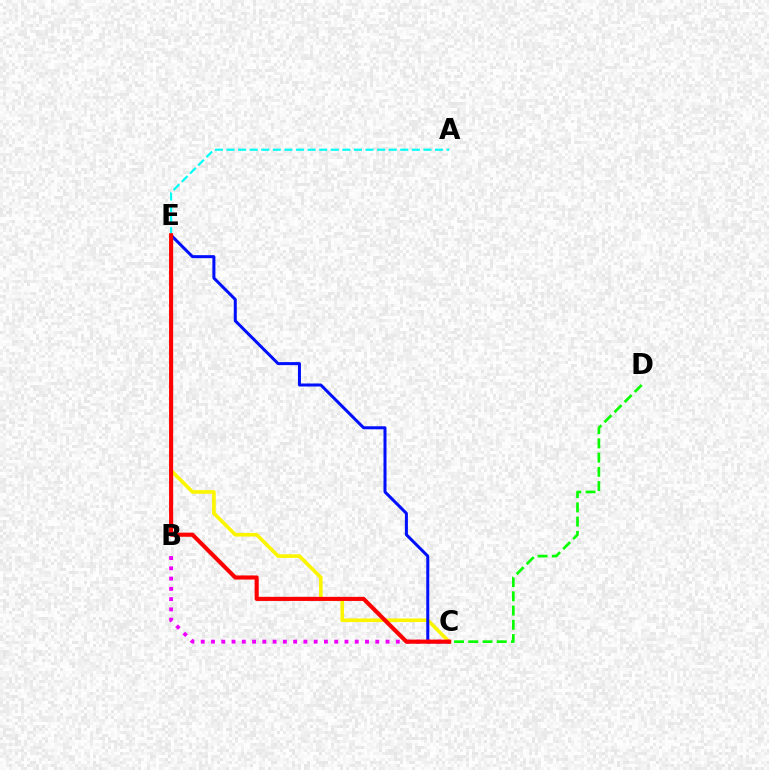{('C', 'E'): [{'color': '#fcf500', 'line_style': 'solid', 'thickness': 2.6}, {'color': '#0010ff', 'line_style': 'solid', 'thickness': 2.17}, {'color': '#ff0000', 'line_style': 'solid', 'thickness': 2.95}], ('A', 'E'): [{'color': '#00fff6', 'line_style': 'dashed', 'thickness': 1.57}], ('B', 'C'): [{'color': '#ee00ff', 'line_style': 'dotted', 'thickness': 2.79}], ('C', 'D'): [{'color': '#08ff00', 'line_style': 'dashed', 'thickness': 1.93}]}